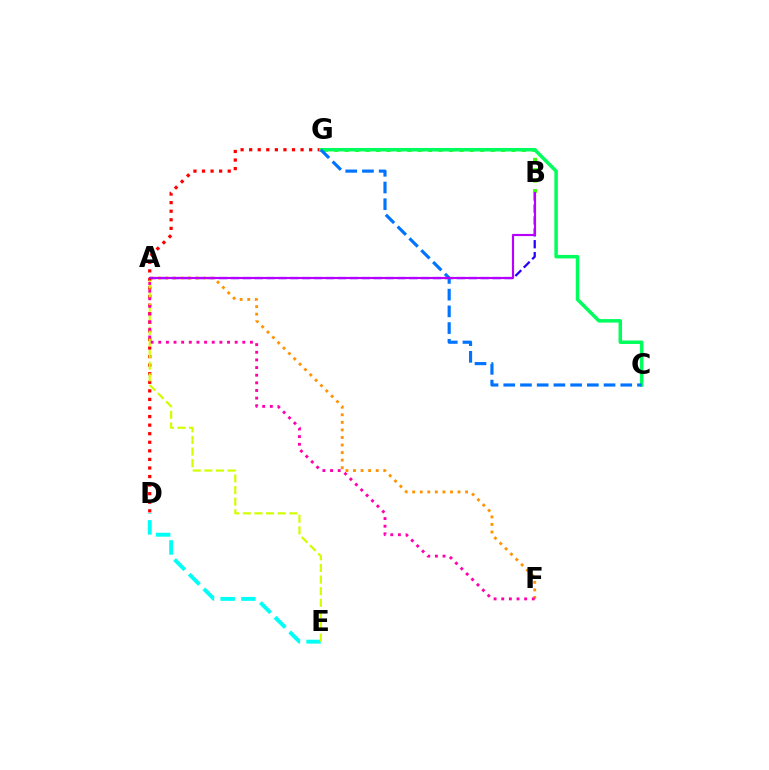{('A', 'B'): [{'color': '#2500ff', 'line_style': 'dashed', 'thickness': 1.62}, {'color': '#b900ff', 'line_style': 'solid', 'thickness': 1.56}], ('D', 'E'): [{'color': '#00fff6', 'line_style': 'dashed', 'thickness': 2.82}], ('A', 'F'): [{'color': '#ff9400', 'line_style': 'dotted', 'thickness': 2.05}, {'color': '#ff00ac', 'line_style': 'dotted', 'thickness': 2.08}], ('D', 'G'): [{'color': '#ff0000', 'line_style': 'dotted', 'thickness': 2.33}], ('B', 'G'): [{'color': '#3dff00', 'line_style': 'dotted', 'thickness': 2.83}], ('C', 'G'): [{'color': '#00ff5c', 'line_style': 'solid', 'thickness': 2.52}, {'color': '#0074ff', 'line_style': 'dashed', 'thickness': 2.27}], ('A', 'E'): [{'color': '#d1ff00', 'line_style': 'dashed', 'thickness': 1.58}]}